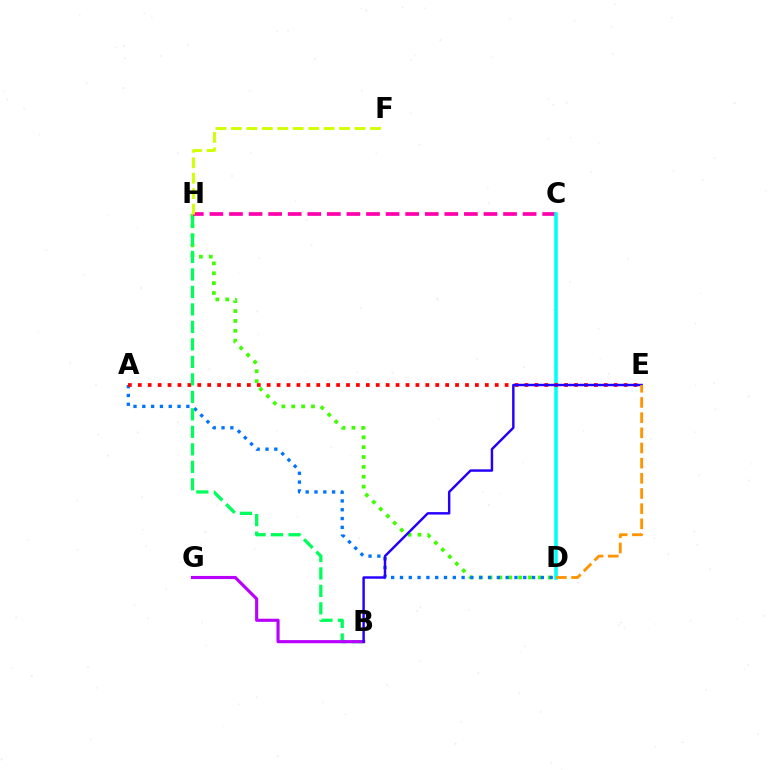{('D', 'H'): [{'color': '#3dff00', 'line_style': 'dotted', 'thickness': 2.68}], ('A', 'D'): [{'color': '#0074ff', 'line_style': 'dotted', 'thickness': 2.39}], ('C', 'H'): [{'color': '#ff00ac', 'line_style': 'dashed', 'thickness': 2.66}], ('C', 'D'): [{'color': '#00fff6', 'line_style': 'solid', 'thickness': 2.56}], ('A', 'E'): [{'color': '#ff0000', 'line_style': 'dotted', 'thickness': 2.69}], ('B', 'H'): [{'color': '#00ff5c', 'line_style': 'dashed', 'thickness': 2.38}], ('B', 'G'): [{'color': '#b900ff', 'line_style': 'solid', 'thickness': 2.26}], ('B', 'E'): [{'color': '#2500ff', 'line_style': 'solid', 'thickness': 1.76}], ('F', 'H'): [{'color': '#d1ff00', 'line_style': 'dashed', 'thickness': 2.1}], ('D', 'E'): [{'color': '#ff9400', 'line_style': 'dashed', 'thickness': 2.06}]}